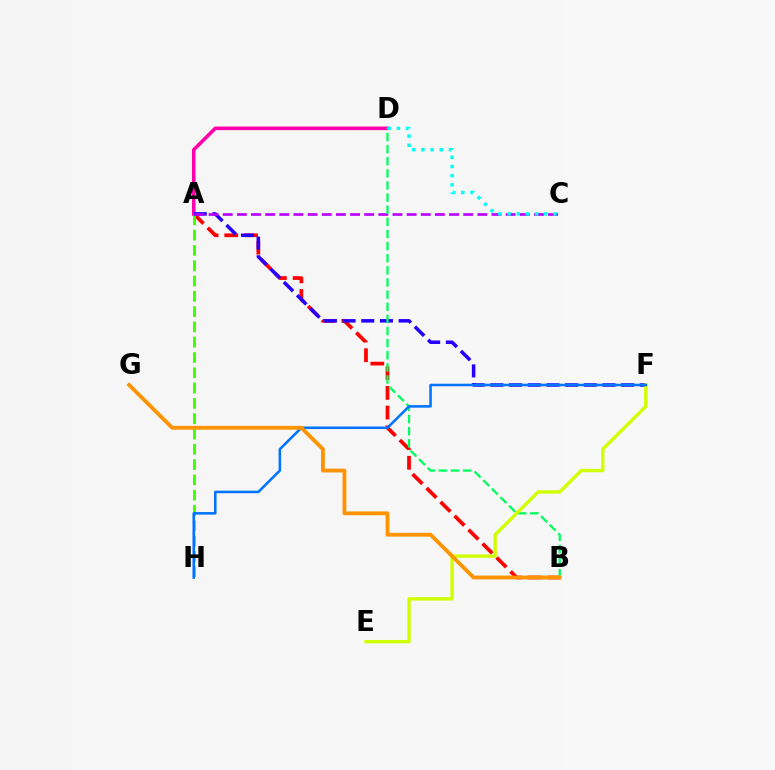{('A', 'D'): [{'color': '#ff00ac', 'line_style': 'solid', 'thickness': 2.58}], ('A', 'B'): [{'color': '#ff0000', 'line_style': 'dashed', 'thickness': 2.68}], ('A', 'H'): [{'color': '#3dff00', 'line_style': 'dashed', 'thickness': 2.08}], ('A', 'F'): [{'color': '#2500ff', 'line_style': 'dashed', 'thickness': 2.54}], ('A', 'C'): [{'color': '#b900ff', 'line_style': 'dashed', 'thickness': 1.92}], ('B', 'D'): [{'color': '#00ff5c', 'line_style': 'dashed', 'thickness': 1.65}], ('E', 'F'): [{'color': '#d1ff00', 'line_style': 'solid', 'thickness': 2.44}], ('C', 'D'): [{'color': '#00fff6', 'line_style': 'dotted', 'thickness': 2.49}], ('F', 'H'): [{'color': '#0074ff', 'line_style': 'solid', 'thickness': 1.84}], ('B', 'G'): [{'color': '#ff9400', 'line_style': 'solid', 'thickness': 2.75}]}